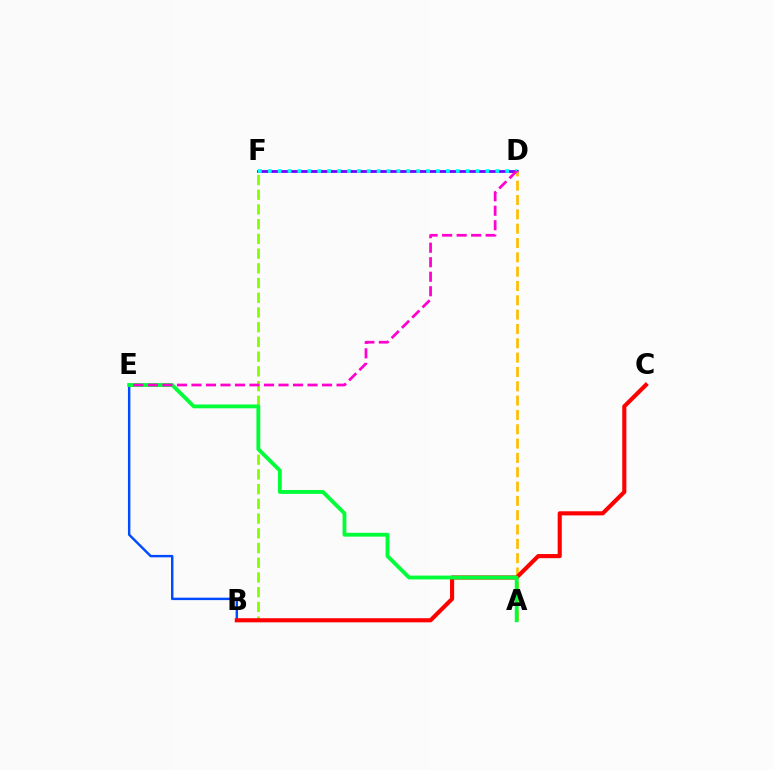{('B', 'E'): [{'color': '#004bff', 'line_style': 'solid', 'thickness': 1.75}], ('B', 'F'): [{'color': '#84ff00', 'line_style': 'dashed', 'thickness': 2.0}], ('D', 'F'): [{'color': '#7200ff', 'line_style': 'solid', 'thickness': 2.01}, {'color': '#00fff6', 'line_style': 'dotted', 'thickness': 2.69}], ('A', 'D'): [{'color': '#ffbd00', 'line_style': 'dashed', 'thickness': 1.95}], ('B', 'C'): [{'color': '#ff0000', 'line_style': 'solid', 'thickness': 2.97}], ('A', 'E'): [{'color': '#00ff39', 'line_style': 'solid', 'thickness': 2.76}], ('D', 'E'): [{'color': '#ff00cf', 'line_style': 'dashed', 'thickness': 1.97}]}